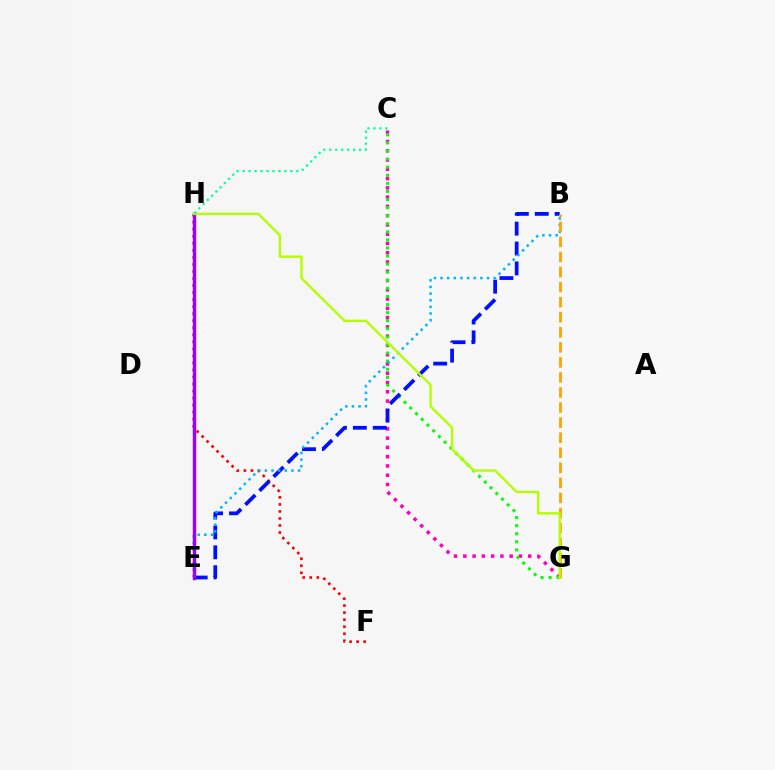{('C', 'G'): [{'color': '#ff00bd', 'line_style': 'dotted', 'thickness': 2.52}, {'color': '#08ff00', 'line_style': 'dotted', 'thickness': 2.2}], ('F', 'H'): [{'color': '#ff0000', 'line_style': 'dotted', 'thickness': 1.91}], ('B', 'E'): [{'color': '#0010ff', 'line_style': 'dashed', 'thickness': 2.7}, {'color': '#00b5ff', 'line_style': 'dotted', 'thickness': 1.8}], ('B', 'G'): [{'color': '#ffa500', 'line_style': 'dashed', 'thickness': 2.05}], ('E', 'H'): [{'color': '#9b00ff', 'line_style': 'solid', 'thickness': 2.47}], ('G', 'H'): [{'color': '#b3ff00', 'line_style': 'solid', 'thickness': 1.71}], ('C', 'H'): [{'color': '#00ff9d', 'line_style': 'dotted', 'thickness': 1.62}]}